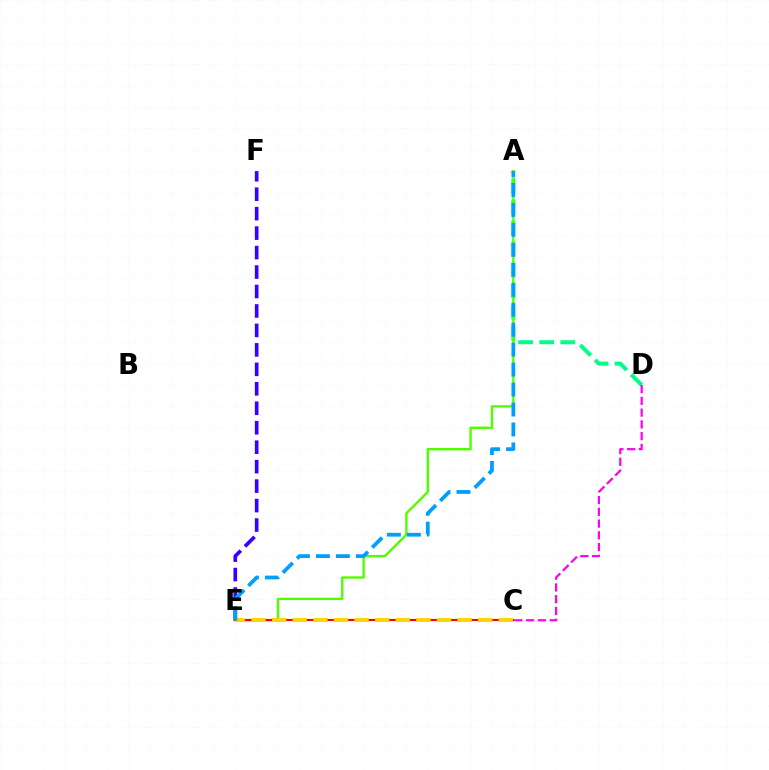{('A', 'D'): [{'color': '#00ff86', 'line_style': 'dashed', 'thickness': 2.86}], ('A', 'E'): [{'color': '#4fff00', 'line_style': 'solid', 'thickness': 1.7}, {'color': '#009eff', 'line_style': 'dashed', 'thickness': 2.71}], ('C', 'E'): [{'color': '#ff0000', 'line_style': 'solid', 'thickness': 1.52}, {'color': '#ffd500', 'line_style': 'dashed', 'thickness': 2.8}], ('C', 'D'): [{'color': '#ff00ed', 'line_style': 'dashed', 'thickness': 1.6}], ('E', 'F'): [{'color': '#3700ff', 'line_style': 'dashed', 'thickness': 2.64}]}